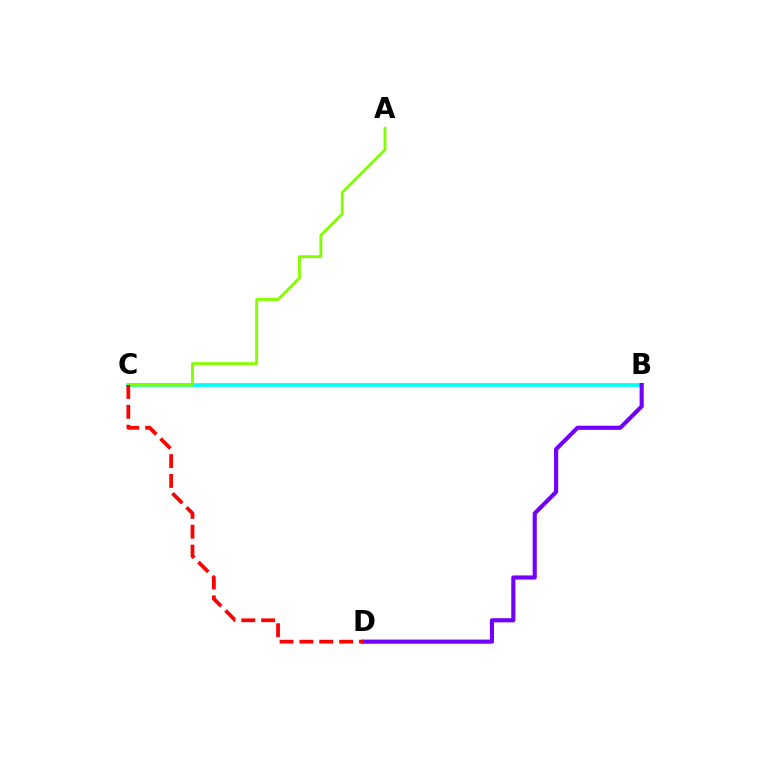{('B', 'C'): [{'color': '#00fff6', 'line_style': 'solid', 'thickness': 2.66}], ('B', 'D'): [{'color': '#7200ff', 'line_style': 'solid', 'thickness': 2.98}], ('A', 'C'): [{'color': '#84ff00', 'line_style': 'solid', 'thickness': 2.06}], ('C', 'D'): [{'color': '#ff0000', 'line_style': 'dashed', 'thickness': 2.7}]}